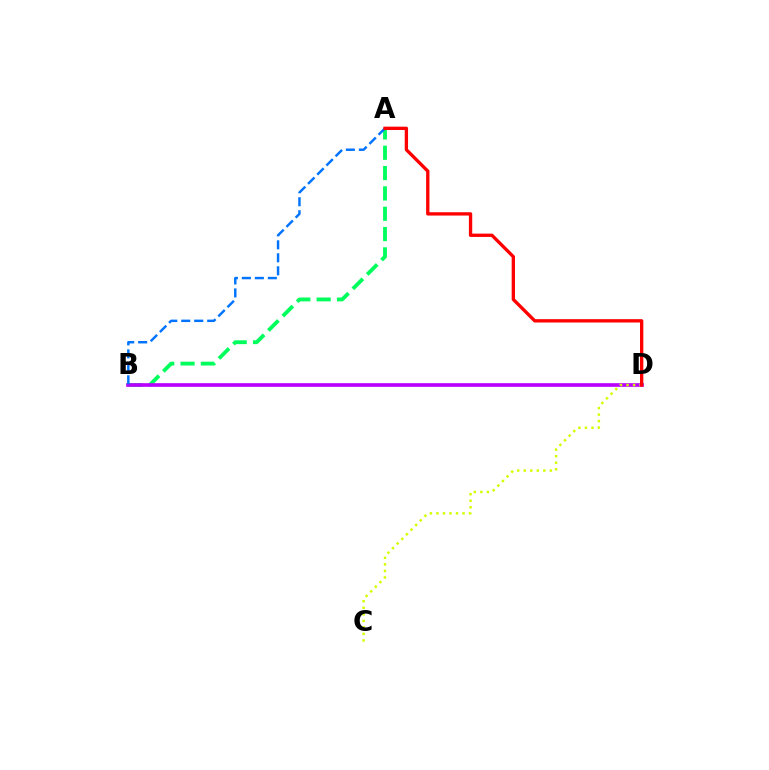{('A', 'B'): [{'color': '#00ff5c', 'line_style': 'dashed', 'thickness': 2.76}, {'color': '#0074ff', 'line_style': 'dashed', 'thickness': 1.76}], ('B', 'D'): [{'color': '#b900ff', 'line_style': 'solid', 'thickness': 2.64}], ('C', 'D'): [{'color': '#d1ff00', 'line_style': 'dotted', 'thickness': 1.77}], ('A', 'D'): [{'color': '#ff0000', 'line_style': 'solid', 'thickness': 2.39}]}